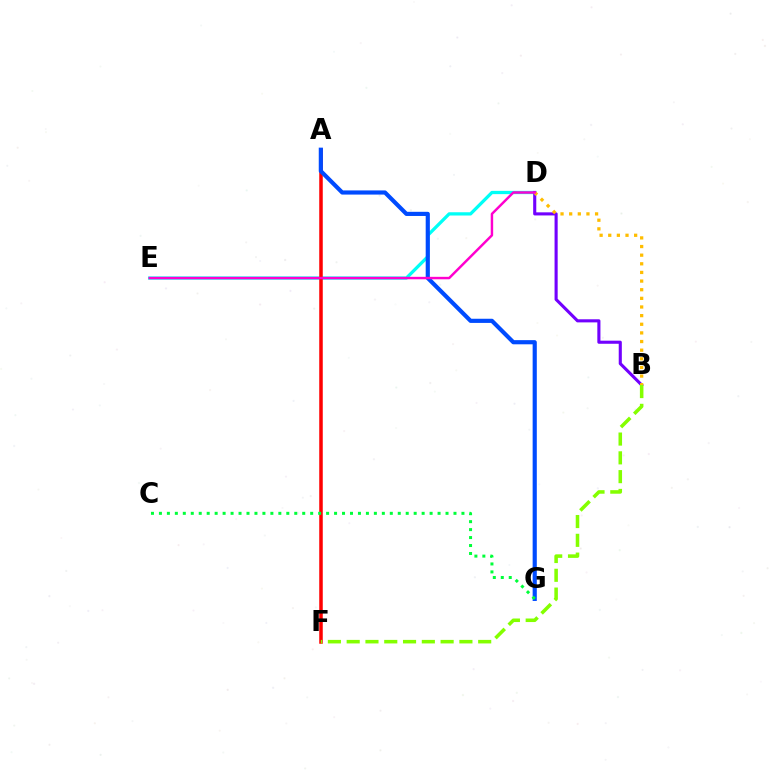{('D', 'E'): [{'color': '#00fff6', 'line_style': 'solid', 'thickness': 2.35}, {'color': '#ff00cf', 'line_style': 'solid', 'thickness': 1.76}], ('A', 'F'): [{'color': '#ff0000', 'line_style': 'solid', 'thickness': 2.53}], ('A', 'G'): [{'color': '#004bff', 'line_style': 'solid', 'thickness': 2.99}], ('B', 'D'): [{'color': '#7200ff', 'line_style': 'solid', 'thickness': 2.23}, {'color': '#ffbd00', 'line_style': 'dotted', 'thickness': 2.35}], ('B', 'F'): [{'color': '#84ff00', 'line_style': 'dashed', 'thickness': 2.55}], ('C', 'G'): [{'color': '#00ff39', 'line_style': 'dotted', 'thickness': 2.16}]}